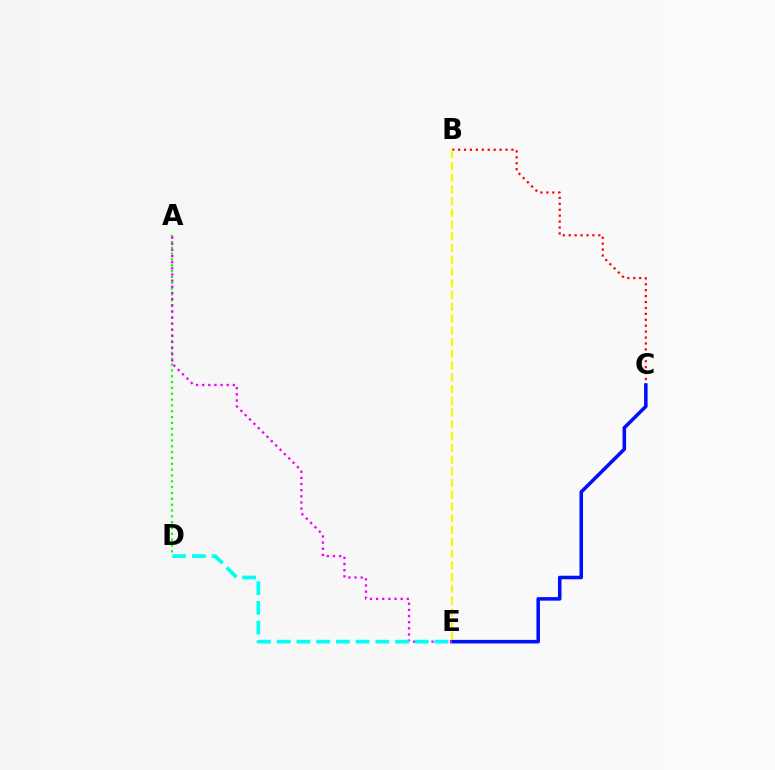{('B', 'C'): [{'color': '#ff0000', 'line_style': 'dotted', 'thickness': 1.61}], ('A', 'D'): [{'color': '#08ff00', 'line_style': 'dotted', 'thickness': 1.59}], ('C', 'E'): [{'color': '#0010ff', 'line_style': 'solid', 'thickness': 2.56}], ('A', 'E'): [{'color': '#ee00ff', 'line_style': 'dotted', 'thickness': 1.67}], ('D', 'E'): [{'color': '#00fff6', 'line_style': 'dashed', 'thickness': 2.68}], ('B', 'E'): [{'color': '#fcf500', 'line_style': 'dashed', 'thickness': 1.6}]}